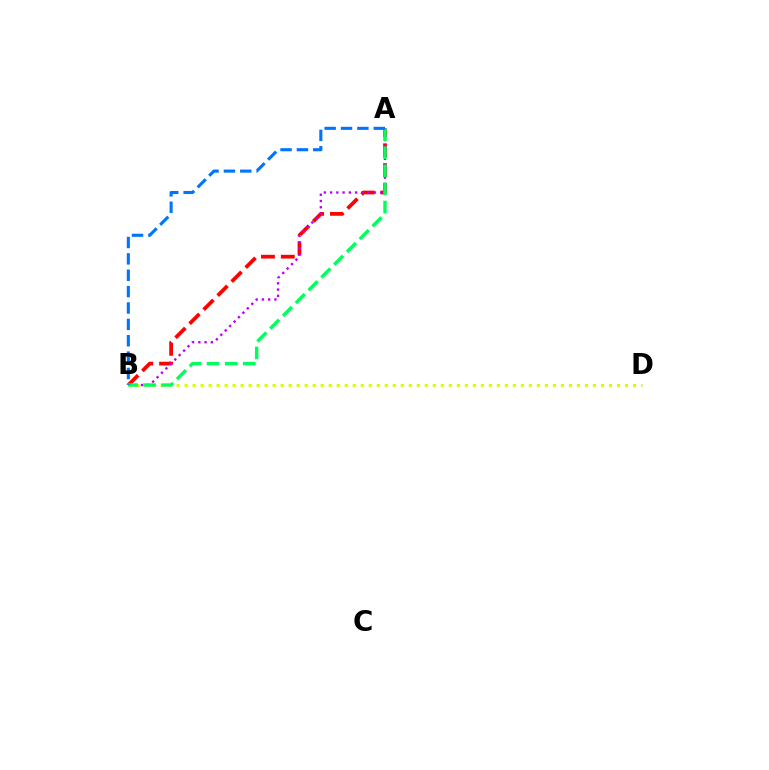{('A', 'B'): [{'color': '#ff0000', 'line_style': 'dashed', 'thickness': 2.69}, {'color': '#b900ff', 'line_style': 'dotted', 'thickness': 1.7}, {'color': '#00ff5c', 'line_style': 'dashed', 'thickness': 2.46}, {'color': '#0074ff', 'line_style': 'dashed', 'thickness': 2.22}], ('B', 'D'): [{'color': '#d1ff00', 'line_style': 'dotted', 'thickness': 2.18}]}